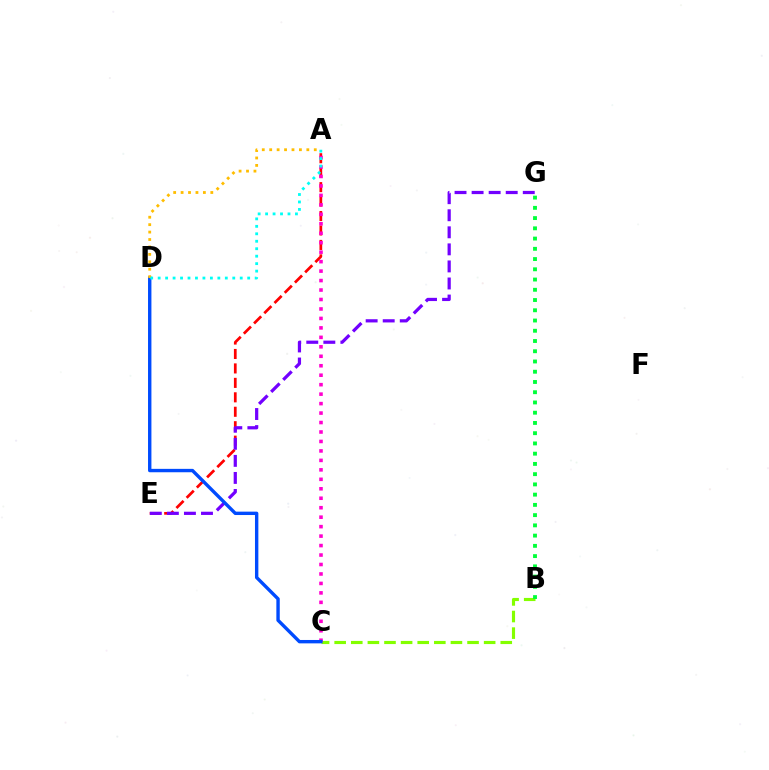{('B', 'C'): [{'color': '#84ff00', 'line_style': 'dashed', 'thickness': 2.26}], ('A', 'E'): [{'color': '#ff0000', 'line_style': 'dashed', 'thickness': 1.96}], ('B', 'G'): [{'color': '#00ff39', 'line_style': 'dotted', 'thickness': 2.78}], ('E', 'G'): [{'color': '#7200ff', 'line_style': 'dashed', 'thickness': 2.32}], ('A', 'C'): [{'color': '#ff00cf', 'line_style': 'dotted', 'thickness': 2.57}], ('C', 'D'): [{'color': '#004bff', 'line_style': 'solid', 'thickness': 2.44}], ('A', 'D'): [{'color': '#ffbd00', 'line_style': 'dotted', 'thickness': 2.02}, {'color': '#00fff6', 'line_style': 'dotted', 'thickness': 2.03}]}